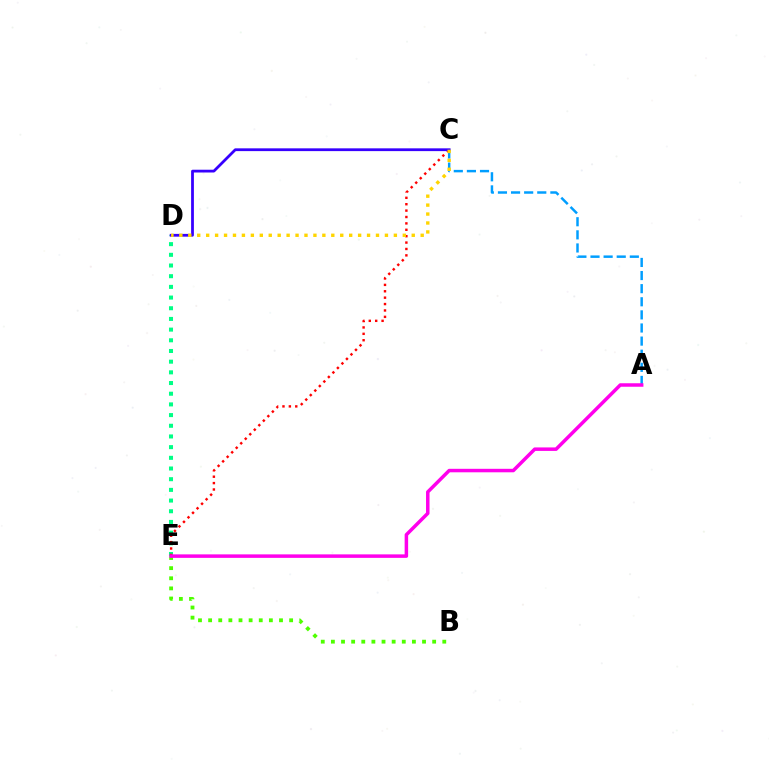{('B', 'E'): [{'color': '#4fff00', 'line_style': 'dotted', 'thickness': 2.75}], ('D', 'E'): [{'color': '#00ff86', 'line_style': 'dotted', 'thickness': 2.9}], ('A', 'C'): [{'color': '#009eff', 'line_style': 'dashed', 'thickness': 1.78}], ('C', 'E'): [{'color': '#ff0000', 'line_style': 'dotted', 'thickness': 1.74}], ('C', 'D'): [{'color': '#3700ff', 'line_style': 'solid', 'thickness': 2.0}, {'color': '#ffd500', 'line_style': 'dotted', 'thickness': 2.43}], ('A', 'E'): [{'color': '#ff00ed', 'line_style': 'solid', 'thickness': 2.52}]}